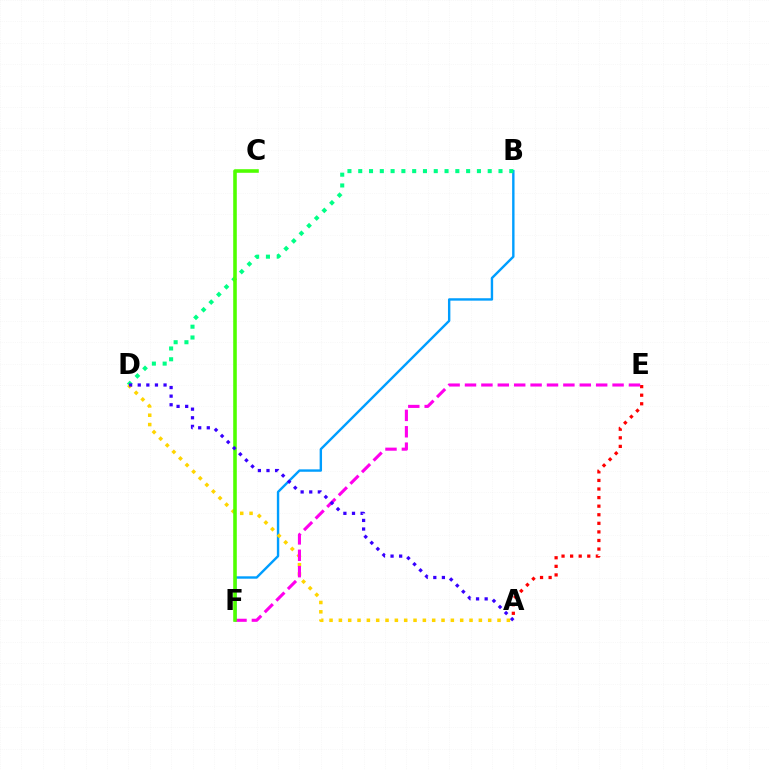{('A', 'E'): [{'color': '#ff0000', 'line_style': 'dotted', 'thickness': 2.33}], ('B', 'F'): [{'color': '#009eff', 'line_style': 'solid', 'thickness': 1.73}], ('B', 'D'): [{'color': '#00ff86', 'line_style': 'dotted', 'thickness': 2.93}], ('A', 'D'): [{'color': '#ffd500', 'line_style': 'dotted', 'thickness': 2.54}, {'color': '#3700ff', 'line_style': 'dotted', 'thickness': 2.34}], ('E', 'F'): [{'color': '#ff00ed', 'line_style': 'dashed', 'thickness': 2.23}], ('C', 'F'): [{'color': '#4fff00', 'line_style': 'solid', 'thickness': 2.58}]}